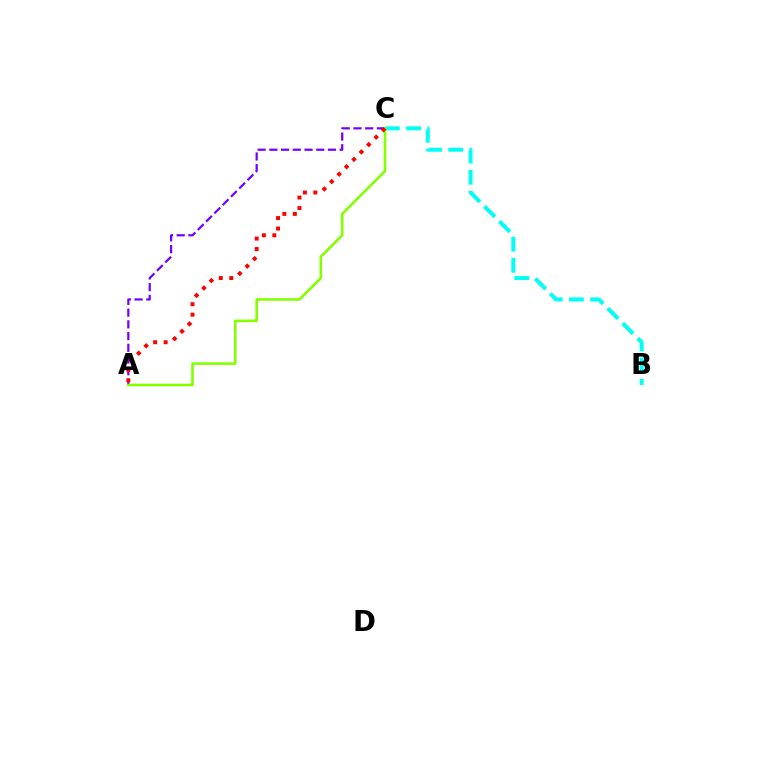{('A', 'C'): [{'color': '#7200ff', 'line_style': 'dashed', 'thickness': 1.59}, {'color': '#84ff00', 'line_style': 'solid', 'thickness': 1.88}, {'color': '#ff0000', 'line_style': 'dotted', 'thickness': 2.85}], ('B', 'C'): [{'color': '#00fff6', 'line_style': 'dashed', 'thickness': 2.88}]}